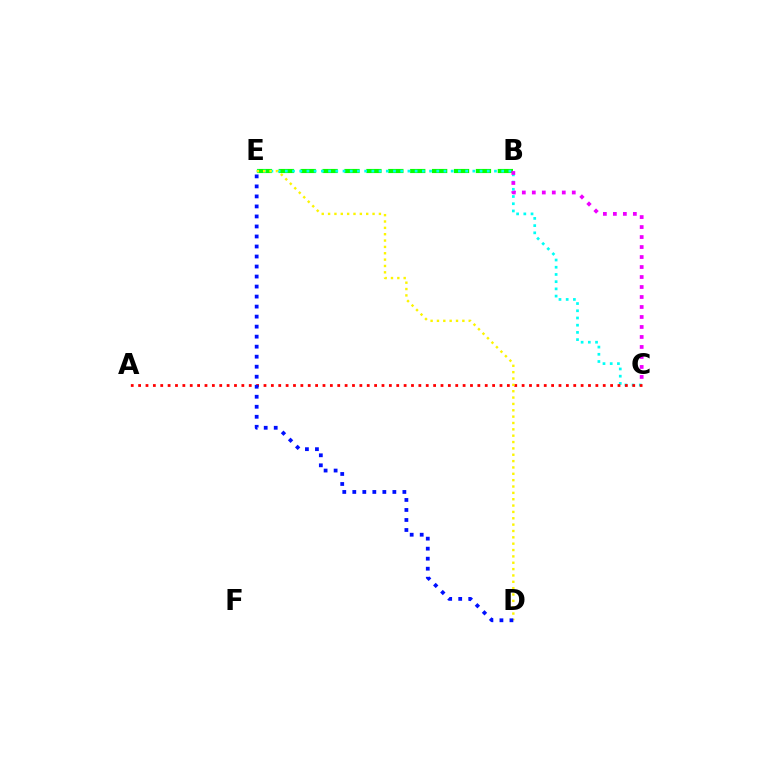{('B', 'E'): [{'color': '#08ff00', 'line_style': 'dashed', 'thickness': 2.98}], ('C', 'E'): [{'color': '#00fff6', 'line_style': 'dotted', 'thickness': 1.96}], ('B', 'C'): [{'color': '#ee00ff', 'line_style': 'dotted', 'thickness': 2.71}], ('A', 'C'): [{'color': '#ff0000', 'line_style': 'dotted', 'thickness': 2.0}], ('D', 'E'): [{'color': '#fcf500', 'line_style': 'dotted', 'thickness': 1.73}, {'color': '#0010ff', 'line_style': 'dotted', 'thickness': 2.72}]}